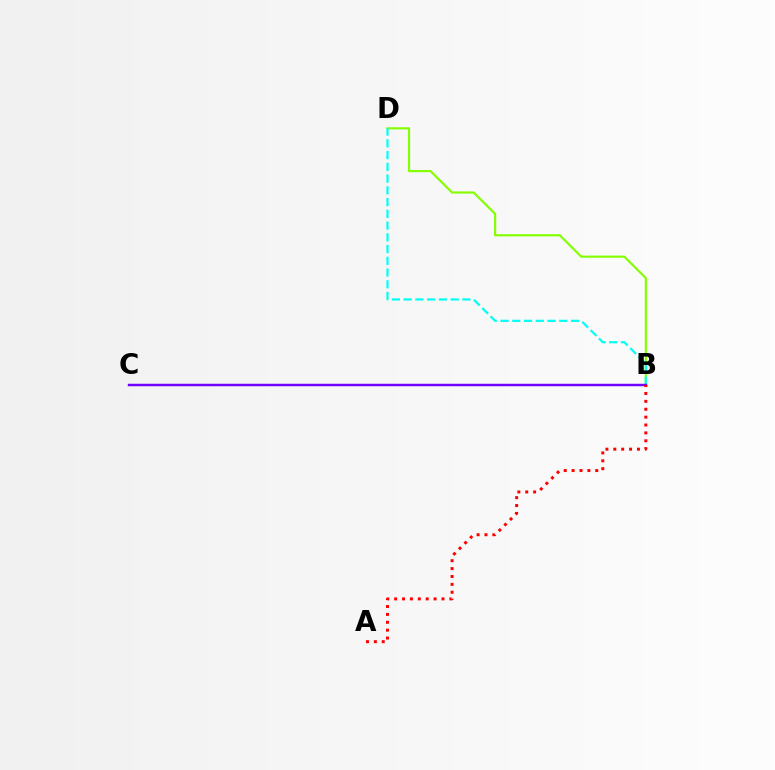{('B', 'D'): [{'color': '#84ff00', 'line_style': 'solid', 'thickness': 1.57}, {'color': '#00fff6', 'line_style': 'dashed', 'thickness': 1.6}], ('B', 'C'): [{'color': '#7200ff', 'line_style': 'solid', 'thickness': 1.77}], ('A', 'B'): [{'color': '#ff0000', 'line_style': 'dotted', 'thickness': 2.14}]}